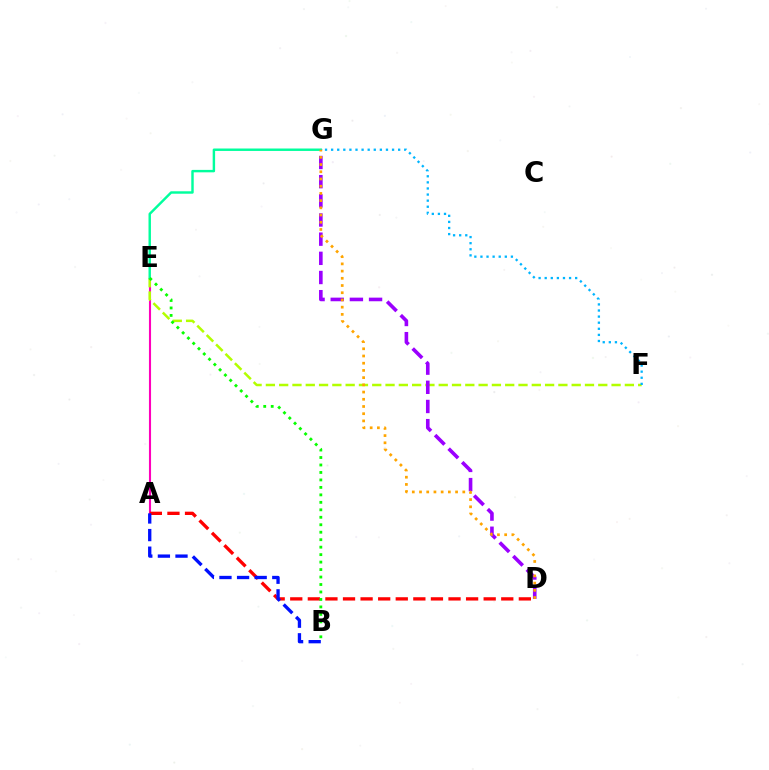{('A', 'E'): [{'color': '#ff00bd', 'line_style': 'solid', 'thickness': 1.52}], ('A', 'D'): [{'color': '#ff0000', 'line_style': 'dashed', 'thickness': 2.39}], ('E', 'F'): [{'color': '#b3ff00', 'line_style': 'dashed', 'thickness': 1.81}], ('D', 'G'): [{'color': '#9b00ff', 'line_style': 'dashed', 'thickness': 2.6}, {'color': '#ffa500', 'line_style': 'dotted', 'thickness': 1.96}], ('E', 'G'): [{'color': '#00ff9d', 'line_style': 'solid', 'thickness': 1.75}], ('B', 'E'): [{'color': '#08ff00', 'line_style': 'dotted', 'thickness': 2.03}], ('A', 'B'): [{'color': '#0010ff', 'line_style': 'dashed', 'thickness': 2.39}], ('F', 'G'): [{'color': '#00b5ff', 'line_style': 'dotted', 'thickness': 1.66}]}